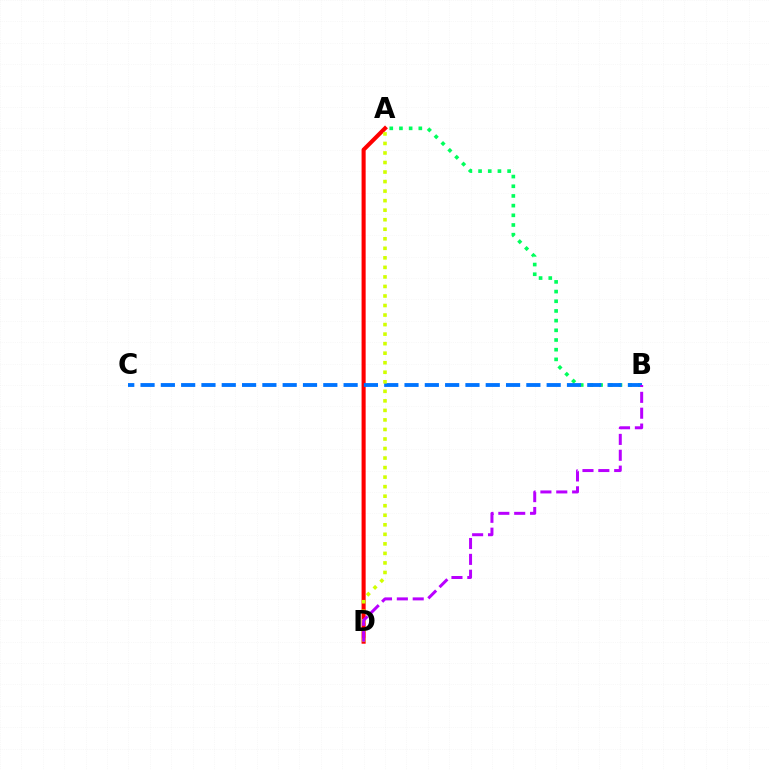{('A', 'B'): [{'color': '#00ff5c', 'line_style': 'dotted', 'thickness': 2.63}], ('A', 'D'): [{'color': '#ff0000', 'line_style': 'solid', 'thickness': 2.94}, {'color': '#d1ff00', 'line_style': 'dotted', 'thickness': 2.59}], ('B', 'C'): [{'color': '#0074ff', 'line_style': 'dashed', 'thickness': 2.76}], ('B', 'D'): [{'color': '#b900ff', 'line_style': 'dashed', 'thickness': 2.16}]}